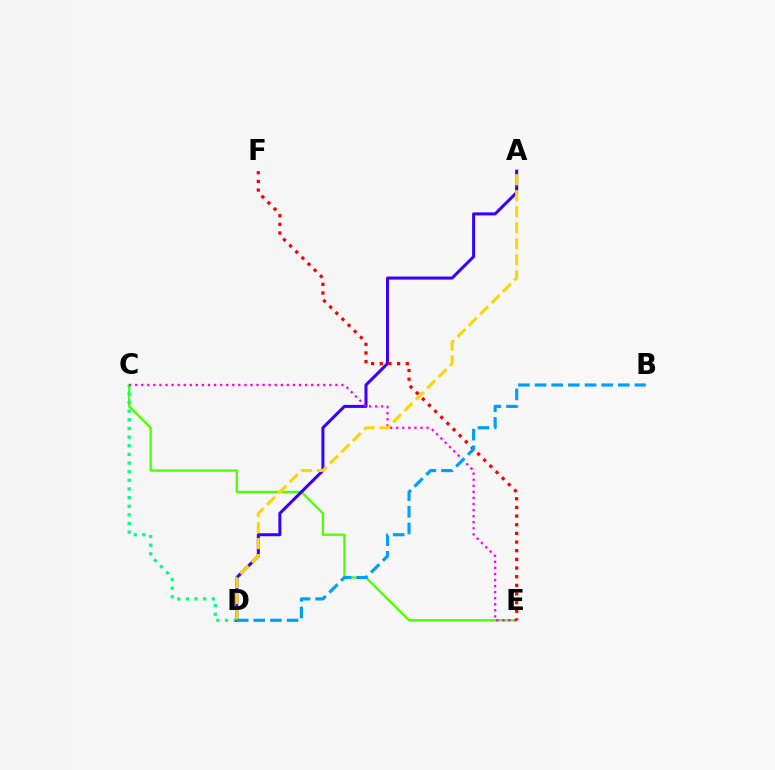{('C', 'E'): [{'color': '#4fff00', 'line_style': 'solid', 'thickness': 1.66}, {'color': '#ff00ed', 'line_style': 'dotted', 'thickness': 1.65}], ('C', 'D'): [{'color': '#00ff86', 'line_style': 'dotted', 'thickness': 2.35}], ('A', 'D'): [{'color': '#3700ff', 'line_style': 'solid', 'thickness': 2.18}, {'color': '#ffd500', 'line_style': 'dashed', 'thickness': 2.18}], ('E', 'F'): [{'color': '#ff0000', 'line_style': 'dotted', 'thickness': 2.35}], ('B', 'D'): [{'color': '#009eff', 'line_style': 'dashed', 'thickness': 2.26}]}